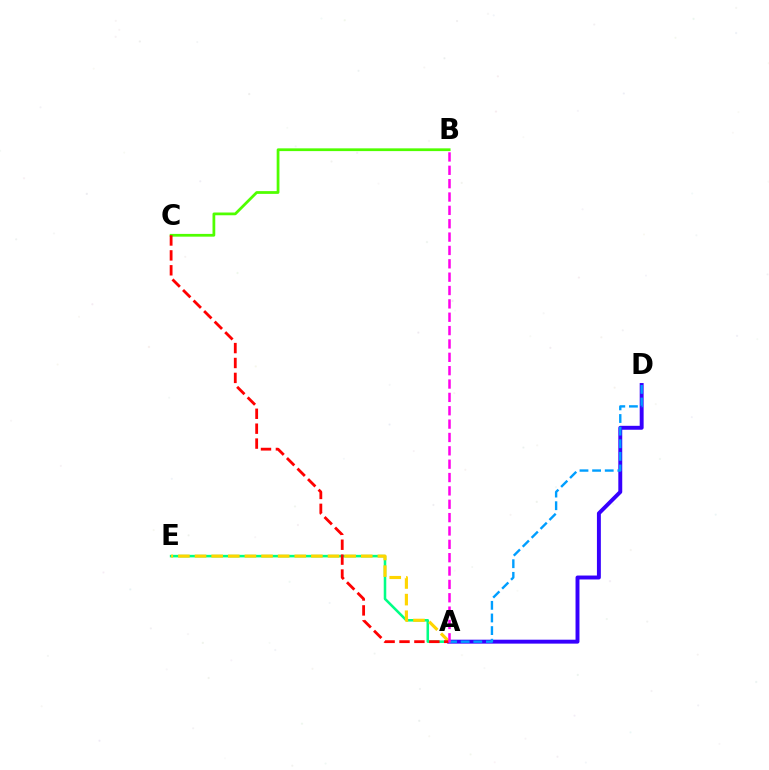{('B', 'C'): [{'color': '#4fff00', 'line_style': 'solid', 'thickness': 1.98}], ('A', 'D'): [{'color': '#3700ff', 'line_style': 'solid', 'thickness': 2.83}, {'color': '#009eff', 'line_style': 'dashed', 'thickness': 1.71}], ('A', 'E'): [{'color': '#00ff86', 'line_style': 'solid', 'thickness': 1.84}, {'color': '#ffd500', 'line_style': 'dashed', 'thickness': 2.26}], ('A', 'C'): [{'color': '#ff0000', 'line_style': 'dashed', 'thickness': 2.03}], ('A', 'B'): [{'color': '#ff00ed', 'line_style': 'dashed', 'thickness': 1.81}]}